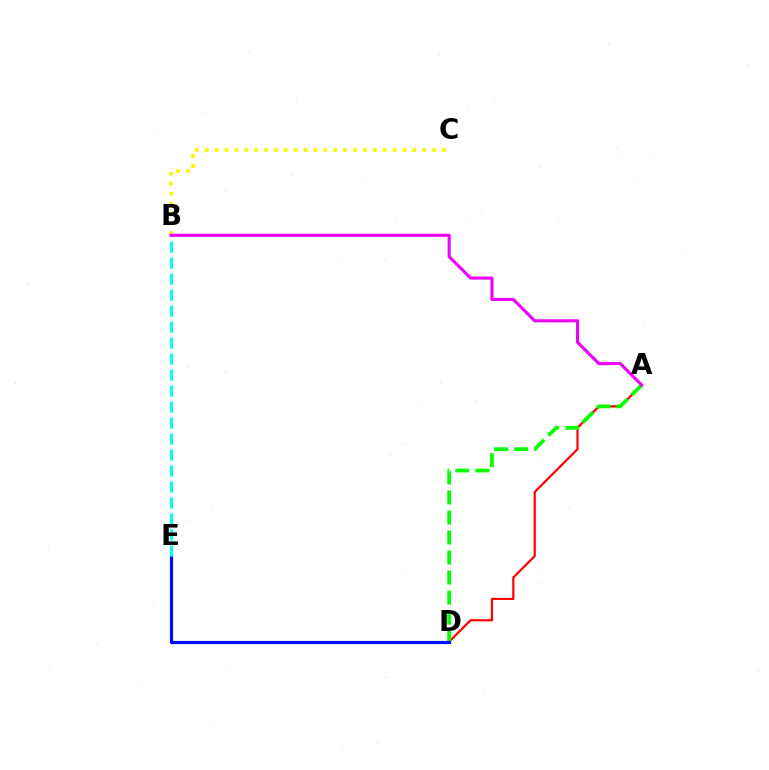{('B', 'C'): [{'color': '#fcf500', 'line_style': 'dotted', 'thickness': 2.69}], ('A', 'D'): [{'color': '#ff0000', 'line_style': 'solid', 'thickness': 1.58}, {'color': '#08ff00', 'line_style': 'dashed', 'thickness': 2.72}], ('D', 'E'): [{'color': '#0010ff', 'line_style': 'solid', 'thickness': 2.29}], ('B', 'E'): [{'color': '#00fff6', 'line_style': 'dashed', 'thickness': 2.17}], ('A', 'B'): [{'color': '#ee00ff', 'line_style': 'solid', 'thickness': 2.24}]}